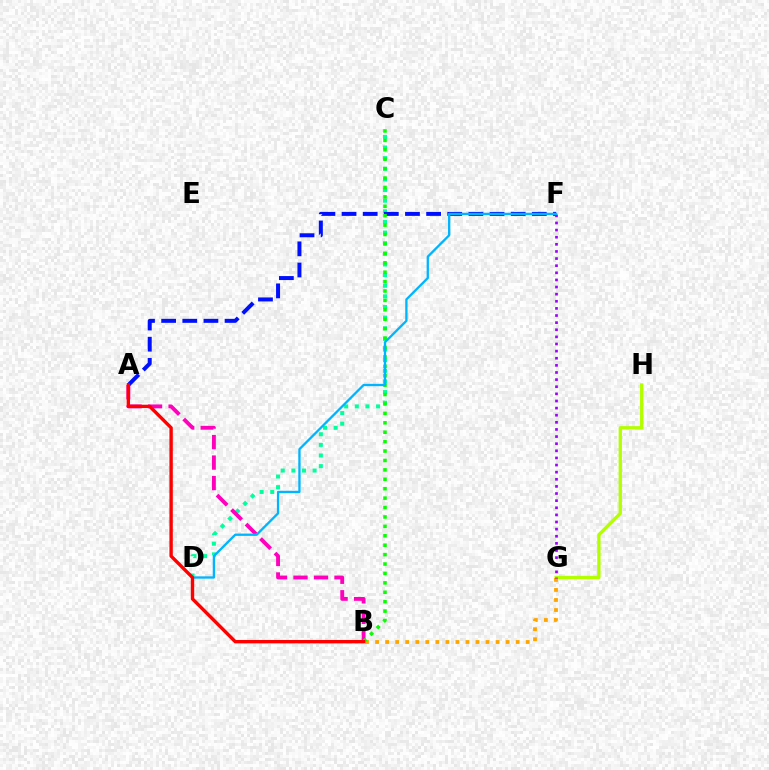{('G', 'H'): [{'color': '#b3ff00', 'line_style': 'solid', 'thickness': 2.38}], ('B', 'G'): [{'color': '#ffa500', 'line_style': 'dotted', 'thickness': 2.73}], ('C', 'D'): [{'color': '#00ff9d', 'line_style': 'dotted', 'thickness': 2.89}], ('A', 'B'): [{'color': '#ff00bd', 'line_style': 'dashed', 'thickness': 2.78}, {'color': '#ff0000', 'line_style': 'solid', 'thickness': 2.43}], ('A', 'F'): [{'color': '#0010ff', 'line_style': 'dashed', 'thickness': 2.87}], ('B', 'C'): [{'color': '#08ff00', 'line_style': 'dotted', 'thickness': 2.56}], ('F', 'G'): [{'color': '#9b00ff', 'line_style': 'dotted', 'thickness': 1.93}], ('D', 'F'): [{'color': '#00b5ff', 'line_style': 'solid', 'thickness': 1.66}]}